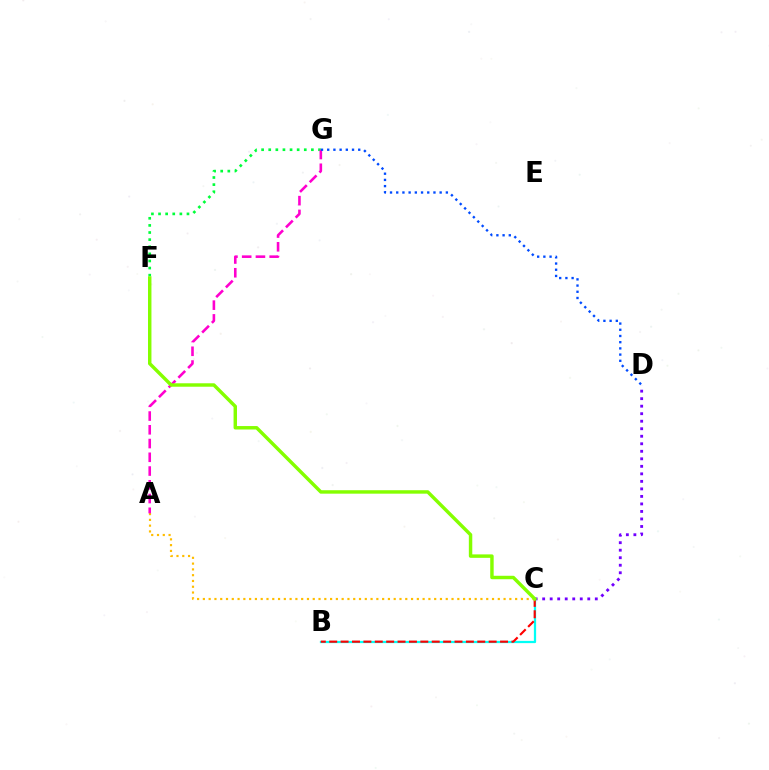{('C', 'D'): [{'color': '#7200ff', 'line_style': 'dotted', 'thickness': 2.04}], ('B', 'C'): [{'color': '#00fff6', 'line_style': 'solid', 'thickness': 1.62}, {'color': '#ff0000', 'line_style': 'dashed', 'thickness': 1.55}], ('A', 'C'): [{'color': '#ffbd00', 'line_style': 'dotted', 'thickness': 1.57}], ('F', 'G'): [{'color': '#00ff39', 'line_style': 'dotted', 'thickness': 1.93}], ('A', 'G'): [{'color': '#ff00cf', 'line_style': 'dashed', 'thickness': 1.87}], ('D', 'G'): [{'color': '#004bff', 'line_style': 'dotted', 'thickness': 1.69}], ('C', 'F'): [{'color': '#84ff00', 'line_style': 'solid', 'thickness': 2.48}]}